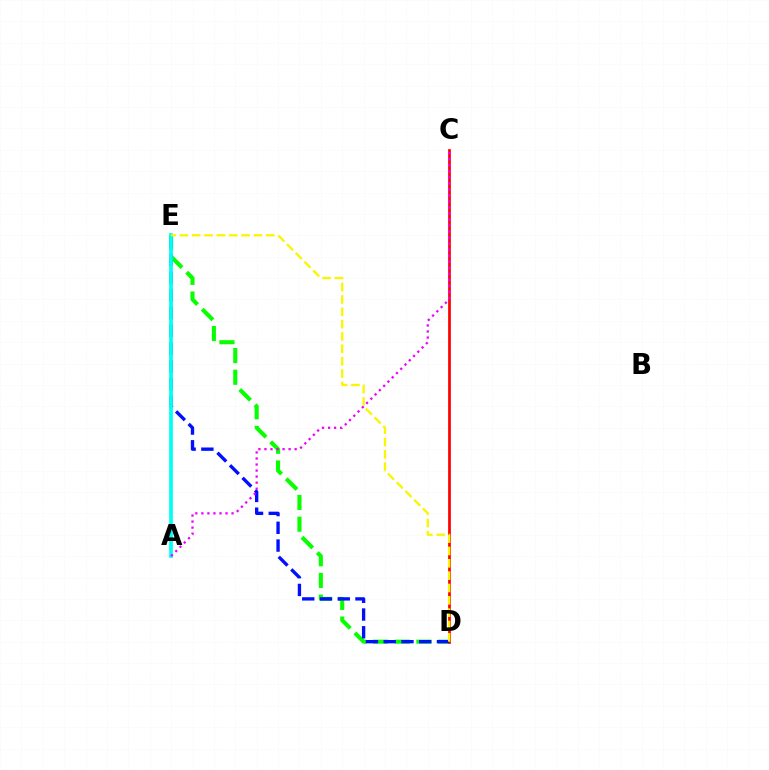{('C', 'D'): [{'color': '#ff0000', 'line_style': 'solid', 'thickness': 1.95}], ('D', 'E'): [{'color': '#08ff00', 'line_style': 'dashed', 'thickness': 2.95}, {'color': '#0010ff', 'line_style': 'dashed', 'thickness': 2.41}, {'color': '#fcf500', 'line_style': 'dashed', 'thickness': 1.68}], ('A', 'E'): [{'color': '#00fff6', 'line_style': 'solid', 'thickness': 2.67}], ('A', 'C'): [{'color': '#ee00ff', 'line_style': 'dotted', 'thickness': 1.64}]}